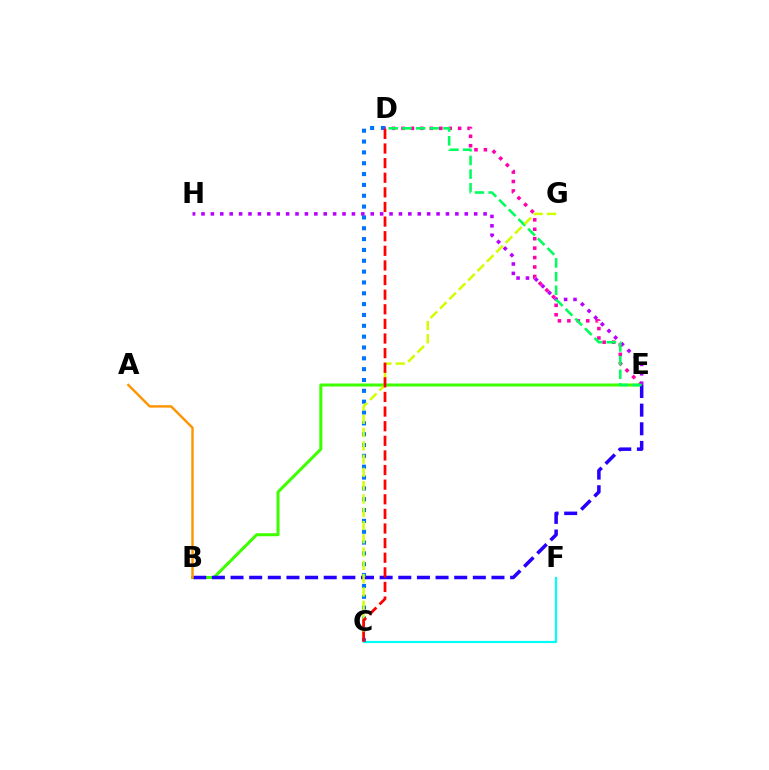{('D', 'E'): [{'color': '#ff00ac', 'line_style': 'dotted', 'thickness': 2.56}, {'color': '#00ff5c', 'line_style': 'dashed', 'thickness': 1.86}], ('B', 'E'): [{'color': '#3dff00', 'line_style': 'solid', 'thickness': 2.17}, {'color': '#2500ff', 'line_style': 'dashed', 'thickness': 2.53}], ('C', 'F'): [{'color': '#00fff6', 'line_style': 'solid', 'thickness': 1.58}], ('C', 'D'): [{'color': '#0074ff', 'line_style': 'dotted', 'thickness': 2.94}, {'color': '#ff0000', 'line_style': 'dashed', 'thickness': 1.99}], ('E', 'H'): [{'color': '#b900ff', 'line_style': 'dotted', 'thickness': 2.55}], ('A', 'B'): [{'color': '#ff9400', 'line_style': 'solid', 'thickness': 1.75}], ('C', 'G'): [{'color': '#d1ff00', 'line_style': 'dashed', 'thickness': 1.8}]}